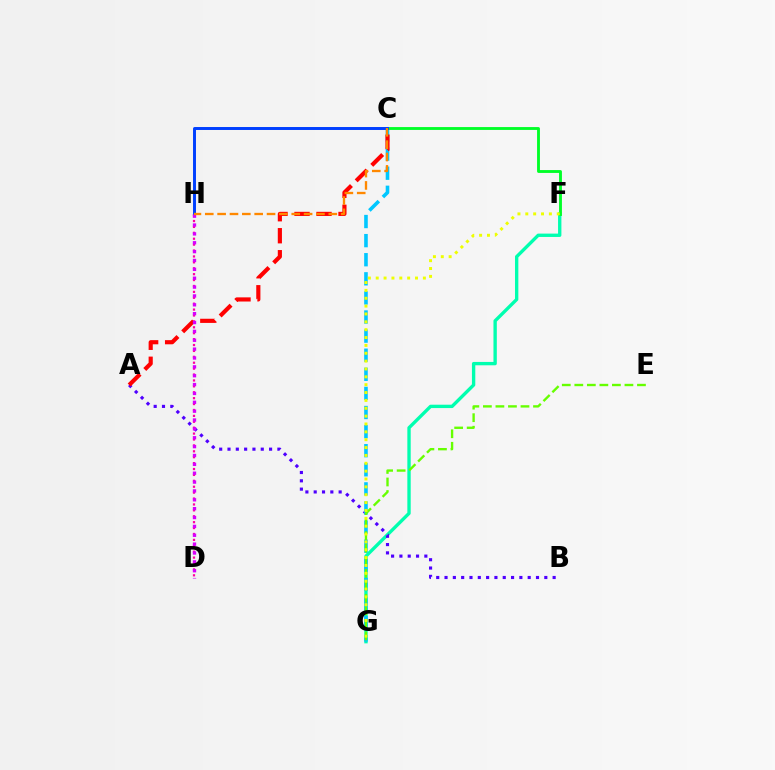{('F', 'G'): [{'color': '#00ffaf', 'line_style': 'solid', 'thickness': 2.42}, {'color': '#eeff00', 'line_style': 'dotted', 'thickness': 2.14}], ('A', 'B'): [{'color': '#4f00ff', 'line_style': 'dotted', 'thickness': 2.26}], ('D', 'H'): [{'color': '#ff00a0', 'line_style': 'dotted', 'thickness': 1.6}, {'color': '#d600ff', 'line_style': 'dotted', 'thickness': 2.41}], ('C', 'G'): [{'color': '#00c7ff', 'line_style': 'dashed', 'thickness': 2.59}], ('E', 'G'): [{'color': '#66ff00', 'line_style': 'dashed', 'thickness': 1.7}], ('C', 'F'): [{'color': '#00ff27', 'line_style': 'solid', 'thickness': 2.06}], ('A', 'C'): [{'color': '#ff0000', 'line_style': 'dashed', 'thickness': 2.99}], ('C', 'H'): [{'color': '#003fff', 'line_style': 'solid', 'thickness': 2.13}, {'color': '#ff8800', 'line_style': 'dashed', 'thickness': 1.68}]}